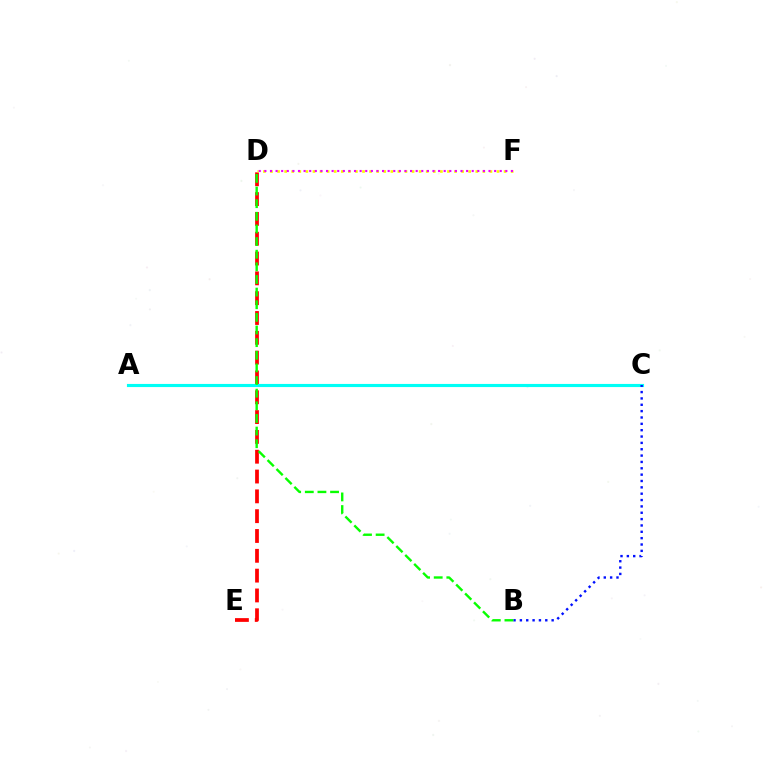{('D', 'E'): [{'color': '#ff0000', 'line_style': 'dashed', 'thickness': 2.69}], ('D', 'F'): [{'color': '#fcf500', 'line_style': 'dotted', 'thickness': 1.92}, {'color': '#ee00ff', 'line_style': 'dotted', 'thickness': 1.52}], ('A', 'C'): [{'color': '#00fff6', 'line_style': 'solid', 'thickness': 2.26}], ('B', 'C'): [{'color': '#0010ff', 'line_style': 'dotted', 'thickness': 1.73}], ('B', 'D'): [{'color': '#08ff00', 'line_style': 'dashed', 'thickness': 1.72}]}